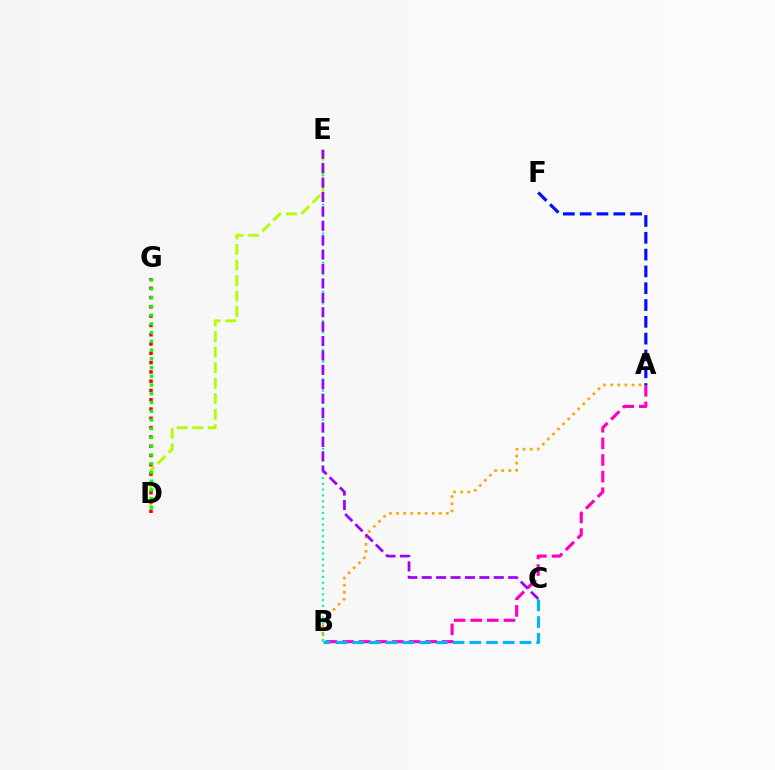{('A', 'B'): [{'color': '#ffa500', 'line_style': 'dotted', 'thickness': 1.94}, {'color': '#ff00bd', 'line_style': 'dashed', 'thickness': 2.26}], ('B', 'C'): [{'color': '#00b5ff', 'line_style': 'dashed', 'thickness': 2.27}], ('D', 'E'): [{'color': '#b3ff00', 'line_style': 'dashed', 'thickness': 2.11}], ('B', 'E'): [{'color': '#00ff9d', 'line_style': 'dotted', 'thickness': 1.58}], ('D', 'G'): [{'color': '#ff0000', 'line_style': 'dotted', 'thickness': 2.52}, {'color': '#08ff00', 'line_style': 'dotted', 'thickness': 2.37}], ('A', 'F'): [{'color': '#0010ff', 'line_style': 'dashed', 'thickness': 2.28}], ('C', 'E'): [{'color': '#9b00ff', 'line_style': 'dashed', 'thickness': 1.96}]}